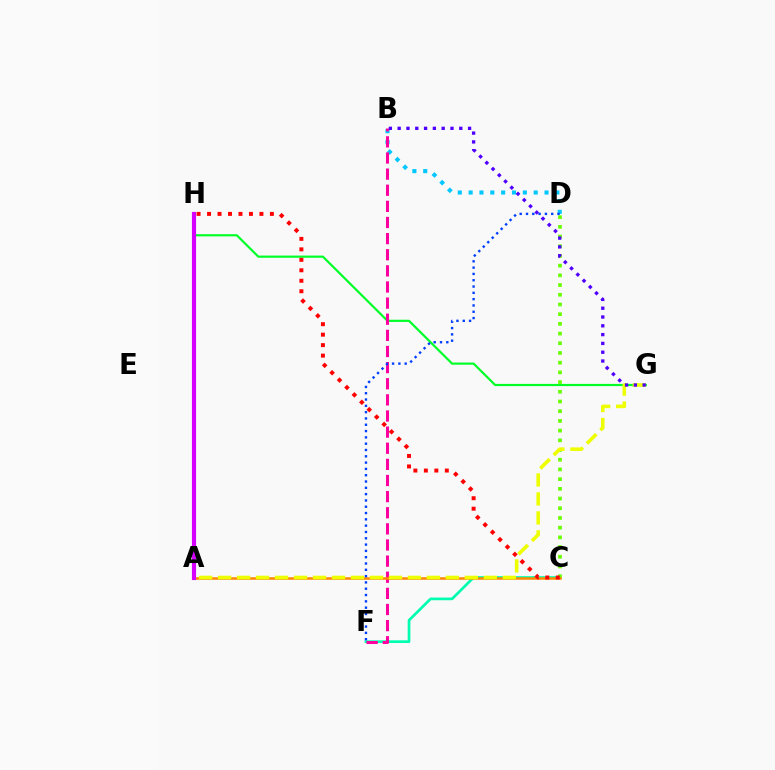{('G', 'H'): [{'color': '#00ff27', 'line_style': 'solid', 'thickness': 1.57}], ('B', 'D'): [{'color': '#00c7ff', 'line_style': 'dotted', 'thickness': 2.95}], ('C', 'F'): [{'color': '#00ffaf', 'line_style': 'solid', 'thickness': 1.94}], ('B', 'F'): [{'color': '#ff00a0', 'line_style': 'dashed', 'thickness': 2.19}], ('C', 'D'): [{'color': '#66ff00', 'line_style': 'dotted', 'thickness': 2.64}], ('A', 'C'): [{'color': '#ff8800', 'line_style': 'solid', 'thickness': 1.81}], ('A', 'G'): [{'color': '#eeff00', 'line_style': 'dashed', 'thickness': 2.58}], ('D', 'F'): [{'color': '#003fff', 'line_style': 'dotted', 'thickness': 1.71}], ('A', 'H'): [{'color': '#d600ff', 'line_style': 'solid', 'thickness': 2.99}], ('B', 'G'): [{'color': '#4f00ff', 'line_style': 'dotted', 'thickness': 2.39}], ('C', 'H'): [{'color': '#ff0000', 'line_style': 'dotted', 'thickness': 2.85}]}